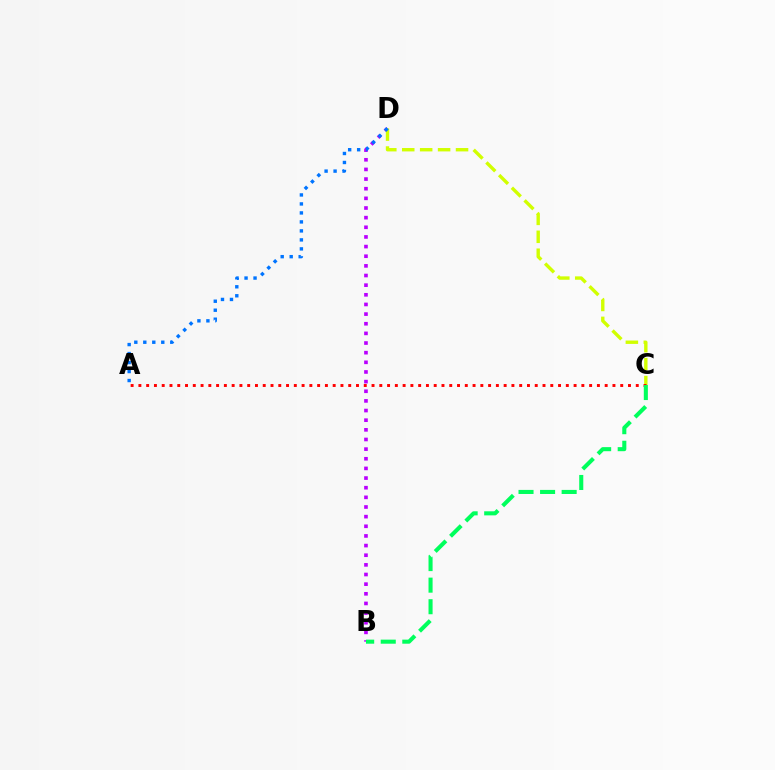{('B', 'D'): [{'color': '#b900ff', 'line_style': 'dotted', 'thickness': 2.62}], ('C', 'D'): [{'color': '#d1ff00', 'line_style': 'dashed', 'thickness': 2.44}], ('A', 'D'): [{'color': '#0074ff', 'line_style': 'dotted', 'thickness': 2.44}], ('A', 'C'): [{'color': '#ff0000', 'line_style': 'dotted', 'thickness': 2.11}], ('B', 'C'): [{'color': '#00ff5c', 'line_style': 'dashed', 'thickness': 2.93}]}